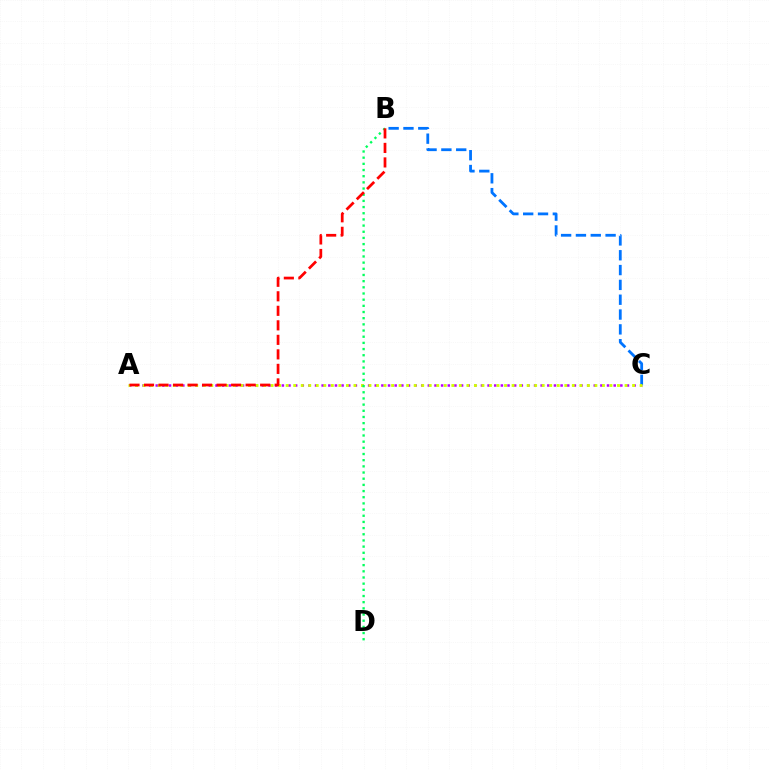{('A', 'C'): [{'color': '#b900ff', 'line_style': 'dotted', 'thickness': 1.8}, {'color': '#d1ff00', 'line_style': 'dotted', 'thickness': 2.05}], ('B', 'C'): [{'color': '#0074ff', 'line_style': 'dashed', 'thickness': 2.01}], ('B', 'D'): [{'color': '#00ff5c', 'line_style': 'dotted', 'thickness': 1.68}], ('A', 'B'): [{'color': '#ff0000', 'line_style': 'dashed', 'thickness': 1.97}]}